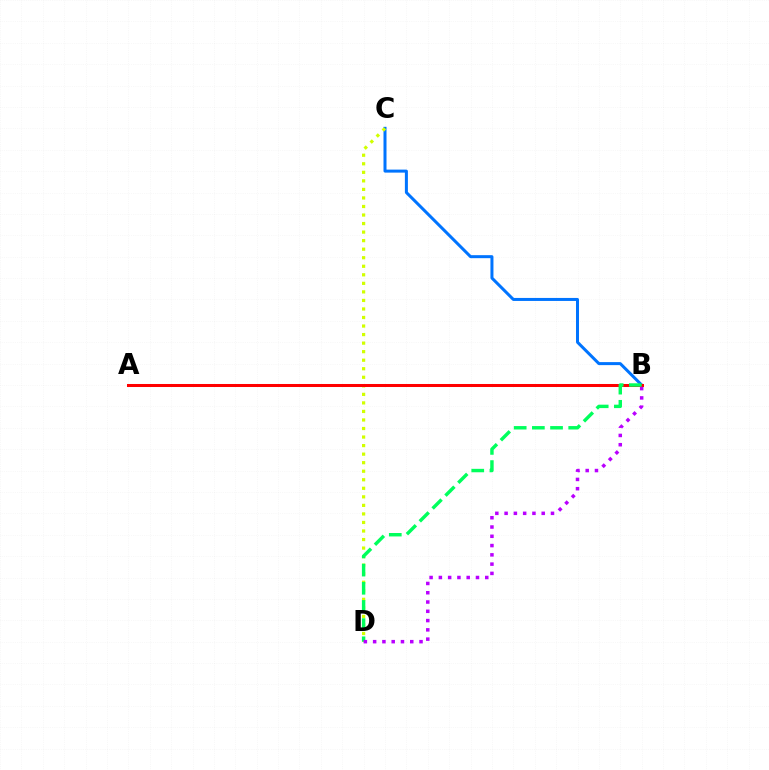{('B', 'C'): [{'color': '#0074ff', 'line_style': 'solid', 'thickness': 2.17}], ('C', 'D'): [{'color': '#d1ff00', 'line_style': 'dotted', 'thickness': 2.32}], ('A', 'B'): [{'color': '#ff0000', 'line_style': 'solid', 'thickness': 2.17}], ('B', 'D'): [{'color': '#00ff5c', 'line_style': 'dashed', 'thickness': 2.47}, {'color': '#b900ff', 'line_style': 'dotted', 'thickness': 2.52}]}